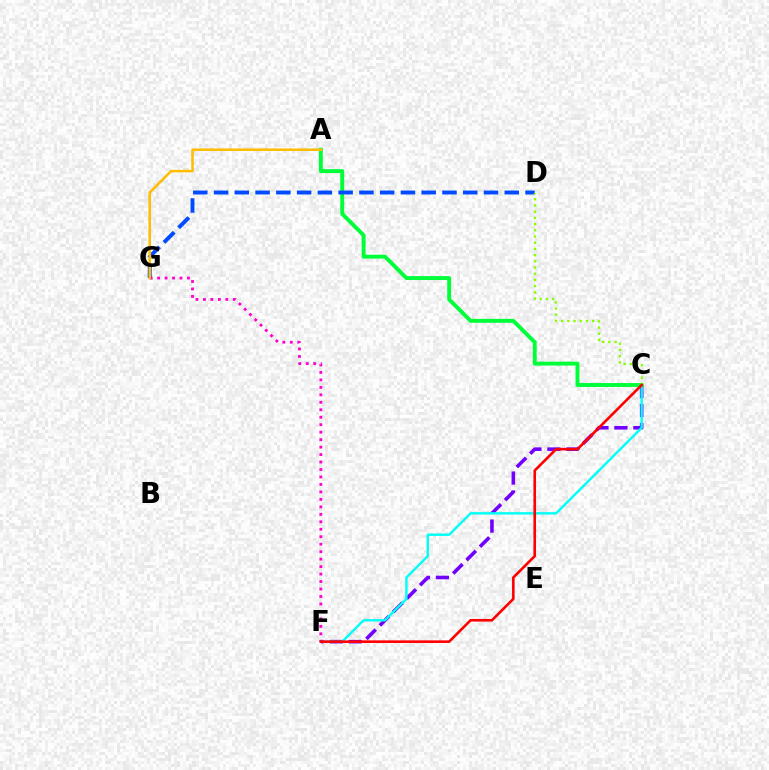{('C', 'F'): [{'color': '#7200ff', 'line_style': 'dashed', 'thickness': 2.58}, {'color': '#00fff6', 'line_style': 'solid', 'thickness': 1.71}, {'color': '#ff0000', 'line_style': 'solid', 'thickness': 1.88}], ('A', 'C'): [{'color': '#00ff39', 'line_style': 'solid', 'thickness': 2.81}], ('D', 'G'): [{'color': '#004bff', 'line_style': 'dashed', 'thickness': 2.82}], ('F', 'G'): [{'color': '#ff00cf', 'line_style': 'dotted', 'thickness': 2.03}], ('A', 'G'): [{'color': '#ffbd00', 'line_style': 'solid', 'thickness': 1.82}], ('C', 'D'): [{'color': '#84ff00', 'line_style': 'dotted', 'thickness': 1.69}]}